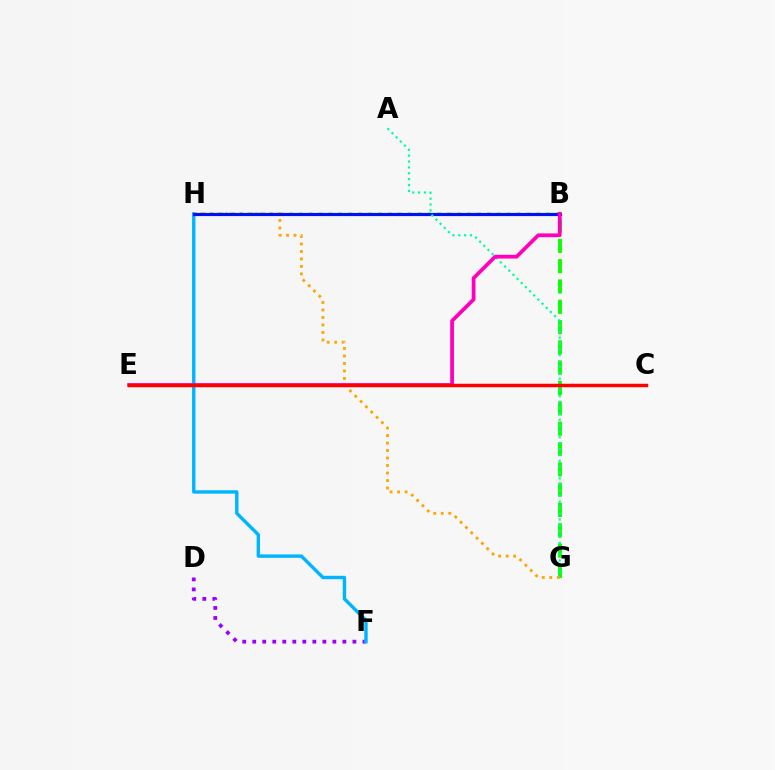{('B', 'G'): [{'color': '#08ff00', 'line_style': 'dashed', 'thickness': 2.76}], ('D', 'F'): [{'color': '#9b00ff', 'line_style': 'dotted', 'thickness': 2.72}], ('F', 'H'): [{'color': '#00b5ff', 'line_style': 'solid', 'thickness': 2.45}], ('B', 'H'): [{'color': '#b3ff00', 'line_style': 'dotted', 'thickness': 2.69}, {'color': '#0010ff', 'line_style': 'solid', 'thickness': 2.28}], ('G', 'H'): [{'color': '#ffa500', 'line_style': 'dotted', 'thickness': 2.04}], ('A', 'G'): [{'color': '#00ff9d', 'line_style': 'dotted', 'thickness': 1.59}], ('B', 'E'): [{'color': '#ff00bd', 'line_style': 'solid', 'thickness': 2.7}], ('C', 'E'): [{'color': '#ff0000', 'line_style': 'solid', 'thickness': 2.5}]}